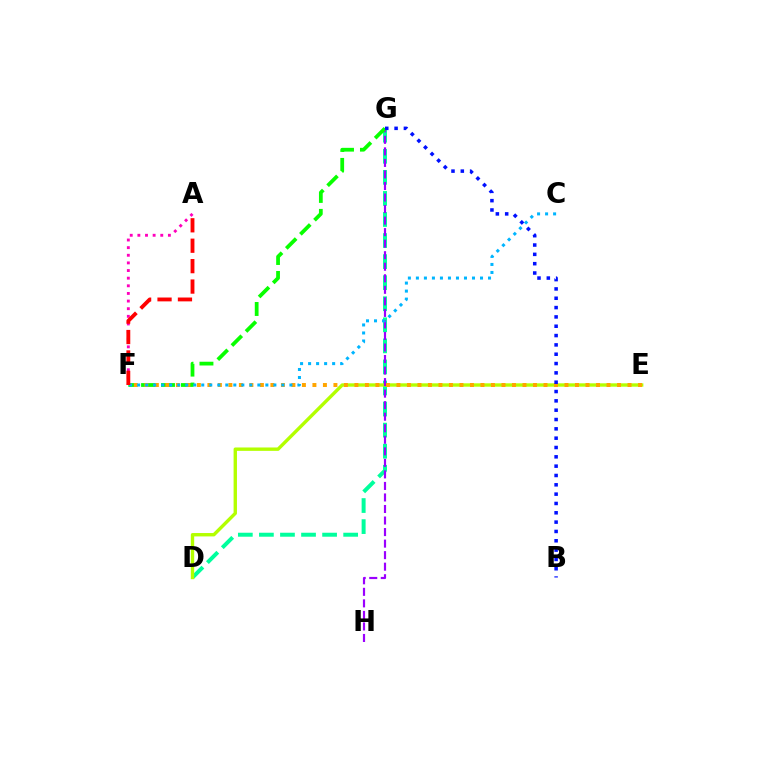{('D', 'G'): [{'color': '#00ff9d', 'line_style': 'dashed', 'thickness': 2.86}], ('D', 'E'): [{'color': '#b3ff00', 'line_style': 'solid', 'thickness': 2.44}], ('G', 'H'): [{'color': '#9b00ff', 'line_style': 'dashed', 'thickness': 1.57}], ('F', 'G'): [{'color': '#08ff00', 'line_style': 'dashed', 'thickness': 2.71}], ('E', 'F'): [{'color': '#ffa500', 'line_style': 'dotted', 'thickness': 2.85}], ('B', 'G'): [{'color': '#0010ff', 'line_style': 'dotted', 'thickness': 2.53}], ('C', 'F'): [{'color': '#00b5ff', 'line_style': 'dotted', 'thickness': 2.18}], ('A', 'F'): [{'color': '#ff00bd', 'line_style': 'dotted', 'thickness': 2.07}, {'color': '#ff0000', 'line_style': 'dashed', 'thickness': 2.77}]}